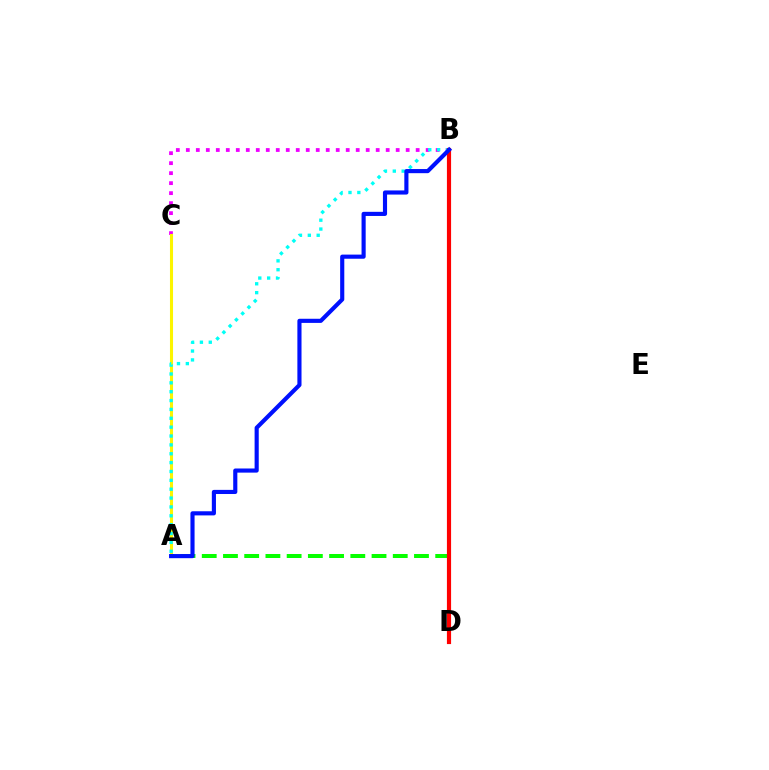{('B', 'C'): [{'color': '#ee00ff', 'line_style': 'dotted', 'thickness': 2.72}], ('A', 'C'): [{'color': '#fcf500', 'line_style': 'solid', 'thickness': 2.21}], ('A', 'B'): [{'color': '#00fff6', 'line_style': 'dotted', 'thickness': 2.41}, {'color': '#0010ff', 'line_style': 'solid', 'thickness': 2.98}], ('A', 'D'): [{'color': '#08ff00', 'line_style': 'dashed', 'thickness': 2.88}], ('B', 'D'): [{'color': '#ff0000', 'line_style': 'solid', 'thickness': 3.0}]}